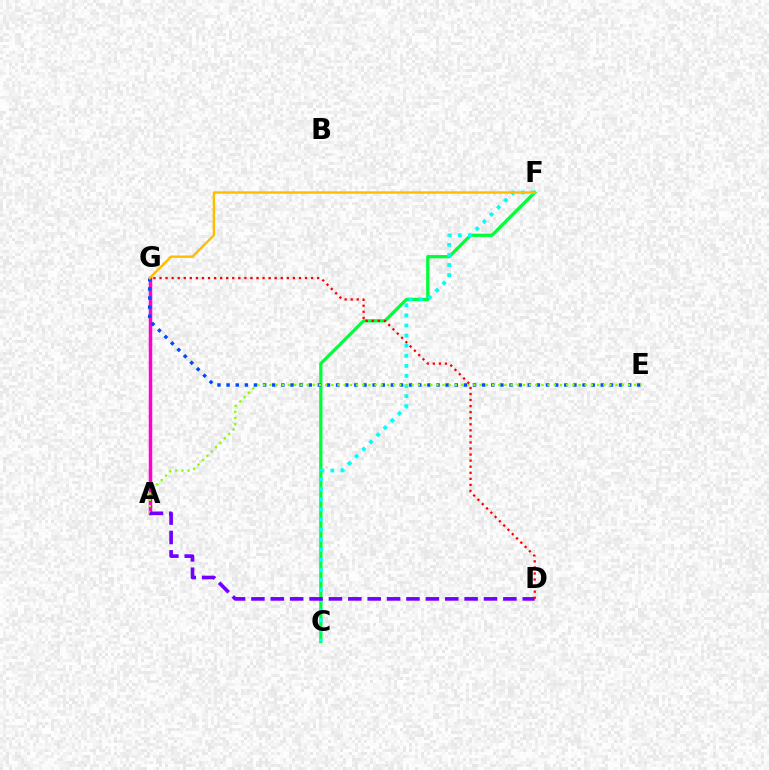{('A', 'G'): [{'color': '#ff00cf', 'line_style': 'solid', 'thickness': 2.51}], ('C', 'F'): [{'color': '#00ff39', 'line_style': 'solid', 'thickness': 2.34}, {'color': '#00fff6', 'line_style': 'dotted', 'thickness': 2.74}], ('E', 'G'): [{'color': '#004bff', 'line_style': 'dotted', 'thickness': 2.48}], ('F', 'G'): [{'color': '#ffbd00', 'line_style': 'solid', 'thickness': 1.73}], ('A', 'E'): [{'color': '#84ff00', 'line_style': 'dotted', 'thickness': 1.68}], ('A', 'D'): [{'color': '#7200ff', 'line_style': 'dashed', 'thickness': 2.63}], ('D', 'G'): [{'color': '#ff0000', 'line_style': 'dotted', 'thickness': 1.65}]}